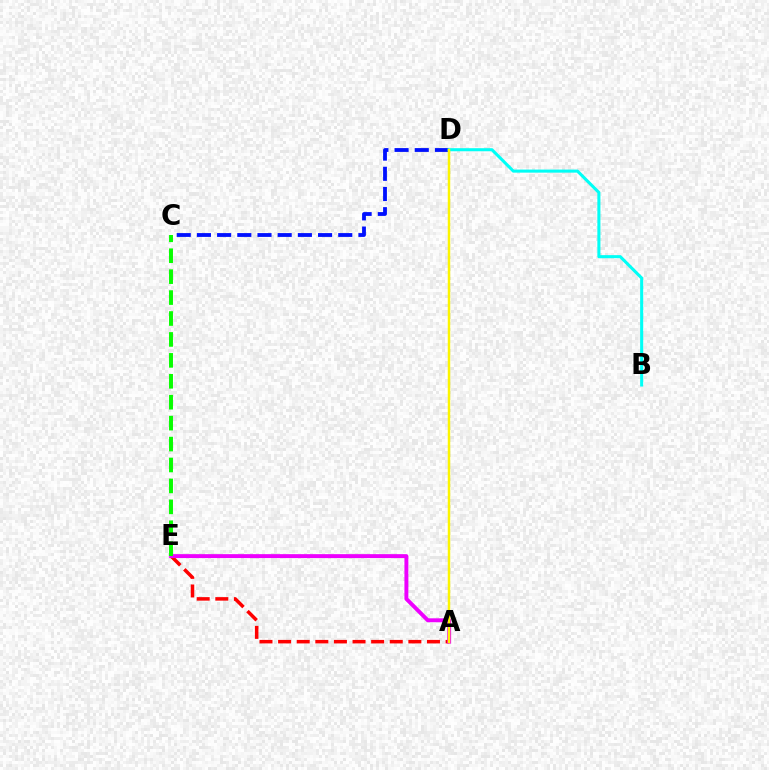{('A', 'E'): [{'color': '#ff0000', 'line_style': 'dashed', 'thickness': 2.53}, {'color': '#ee00ff', 'line_style': 'solid', 'thickness': 2.82}], ('C', 'D'): [{'color': '#0010ff', 'line_style': 'dashed', 'thickness': 2.74}], ('B', 'D'): [{'color': '#00fff6', 'line_style': 'solid', 'thickness': 2.21}], ('A', 'D'): [{'color': '#fcf500', 'line_style': 'solid', 'thickness': 1.79}], ('C', 'E'): [{'color': '#08ff00', 'line_style': 'dashed', 'thickness': 2.84}]}